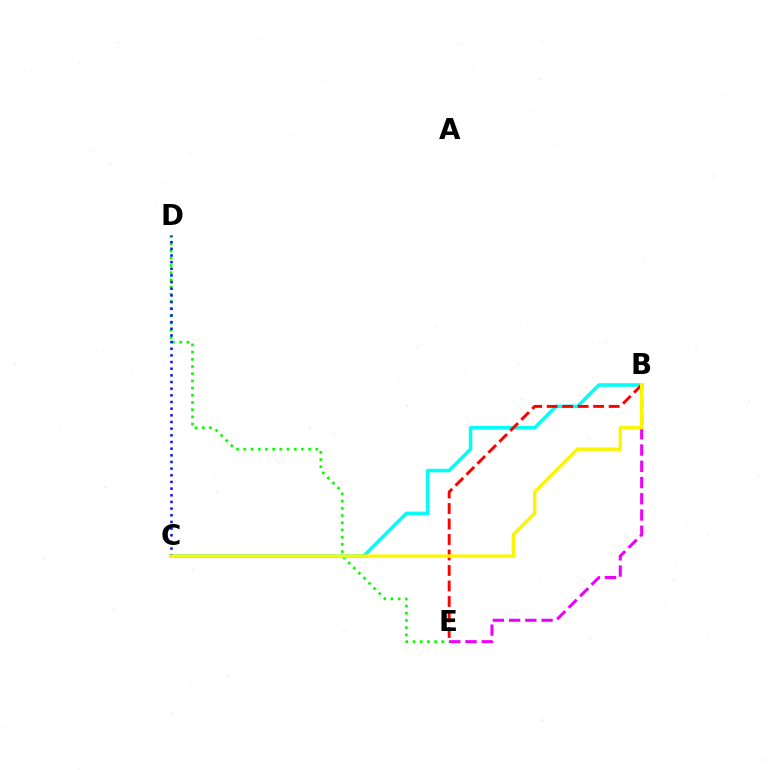{('D', 'E'): [{'color': '#08ff00', 'line_style': 'dotted', 'thickness': 1.96}], ('B', 'E'): [{'color': '#ee00ff', 'line_style': 'dashed', 'thickness': 2.2}, {'color': '#ff0000', 'line_style': 'dashed', 'thickness': 2.11}], ('B', 'C'): [{'color': '#00fff6', 'line_style': 'solid', 'thickness': 2.55}, {'color': '#fcf500', 'line_style': 'solid', 'thickness': 2.46}], ('C', 'D'): [{'color': '#0010ff', 'line_style': 'dotted', 'thickness': 1.81}]}